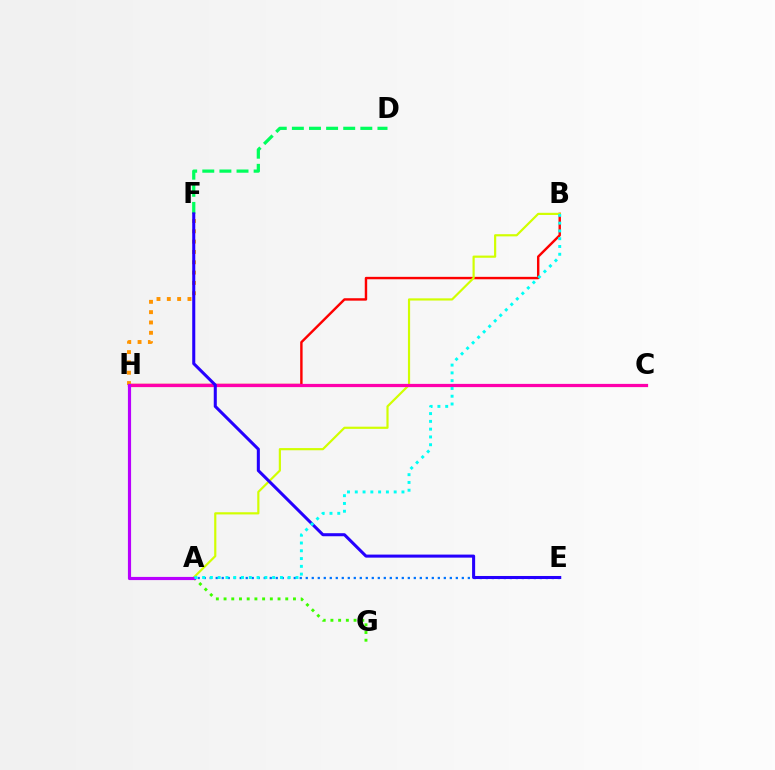{('A', 'G'): [{'color': '#3dff00', 'line_style': 'dotted', 'thickness': 2.1}], ('B', 'H'): [{'color': '#ff0000', 'line_style': 'solid', 'thickness': 1.75}], ('A', 'E'): [{'color': '#0074ff', 'line_style': 'dotted', 'thickness': 1.63}], ('D', 'F'): [{'color': '#00ff5c', 'line_style': 'dashed', 'thickness': 2.32}], ('A', 'B'): [{'color': '#d1ff00', 'line_style': 'solid', 'thickness': 1.57}, {'color': '#00fff6', 'line_style': 'dotted', 'thickness': 2.11}], ('C', 'H'): [{'color': '#ff00ac', 'line_style': 'solid', 'thickness': 2.33}], ('F', 'H'): [{'color': '#ff9400', 'line_style': 'dotted', 'thickness': 2.8}], ('E', 'F'): [{'color': '#2500ff', 'line_style': 'solid', 'thickness': 2.19}], ('A', 'H'): [{'color': '#b900ff', 'line_style': 'solid', 'thickness': 2.28}]}